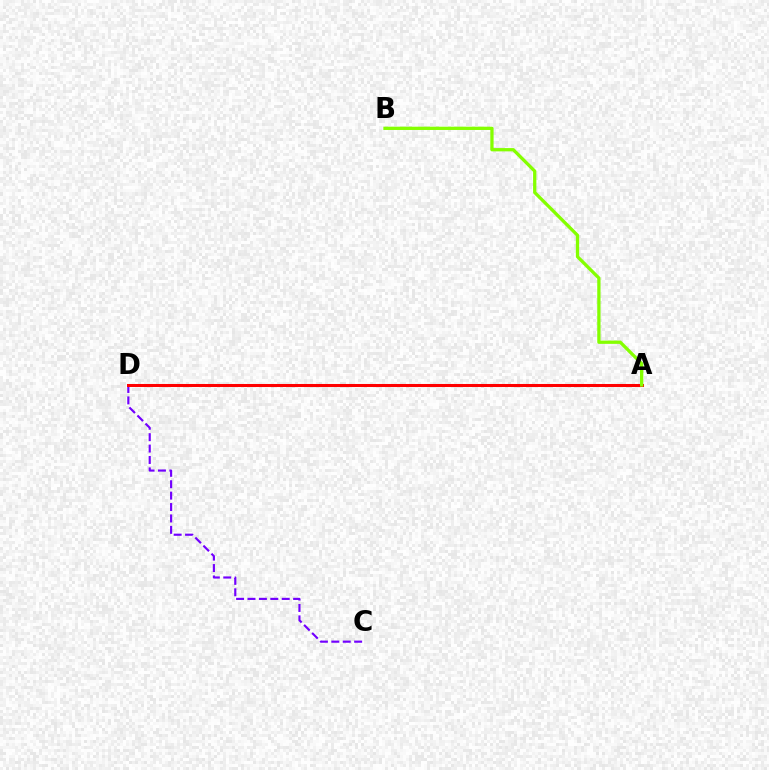{('C', 'D'): [{'color': '#7200ff', 'line_style': 'dashed', 'thickness': 1.55}], ('A', 'D'): [{'color': '#00fff6', 'line_style': 'dotted', 'thickness': 2.15}, {'color': '#ff0000', 'line_style': 'solid', 'thickness': 2.19}], ('A', 'B'): [{'color': '#84ff00', 'line_style': 'solid', 'thickness': 2.36}]}